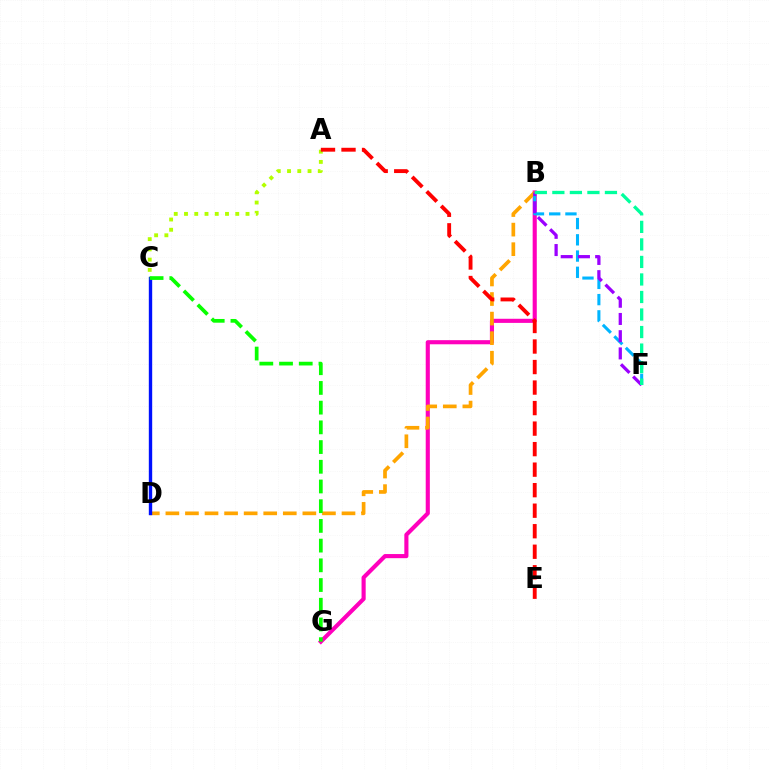{('B', 'G'): [{'color': '#ff00bd', 'line_style': 'solid', 'thickness': 2.96}], ('B', 'D'): [{'color': '#ffa500', 'line_style': 'dashed', 'thickness': 2.66}], ('B', 'F'): [{'color': '#00b5ff', 'line_style': 'dashed', 'thickness': 2.21}, {'color': '#9b00ff', 'line_style': 'dashed', 'thickness': 2.34}, {'color': '#00ff9d', 'line_style': 'dashed', 'thickness': 2.38}], ('A', 'C'): [{'color': '#b3ff00', 'line_style': 'dotted', 'thickness': 2.79}], ('A', 'E'): [{'color': '#ff0000', 'line_style': 'dashed', 'thickness': 2.79}], ('C', 'D'): [{'color': '#0010ff', 'line_style': 'solid', 'thickness': 2.43}], ('C', 'G'): [{'color': '#08ff00', 'line_style': 'dashed', 'thickness': 2.68}]}